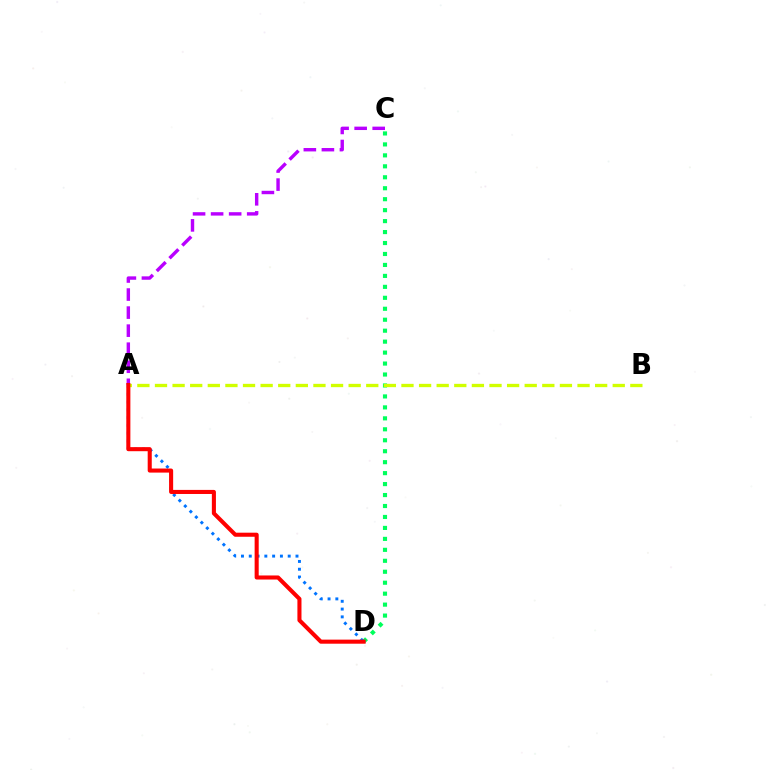{('C', 'D'): [{'color': '#00ff5c', 'line_style': 'dotted', 'thickness': 2.98}], ('A', 'C'): [{'color': '#b900ff', 'line_style': 'dashed', 'thickness': 2.45}], ('A', 'D'): [{'color': '#0074ff', 'line_style': 'dotted', 'thickness': 2.12}, {'color': '#ff0000', 'line_style': 'solid', 'thickness': 2.93}], ('A', 'B'): [{'color': '#d1ff00', 'line_style': 'dashed', 'thickness': 2.39}]}